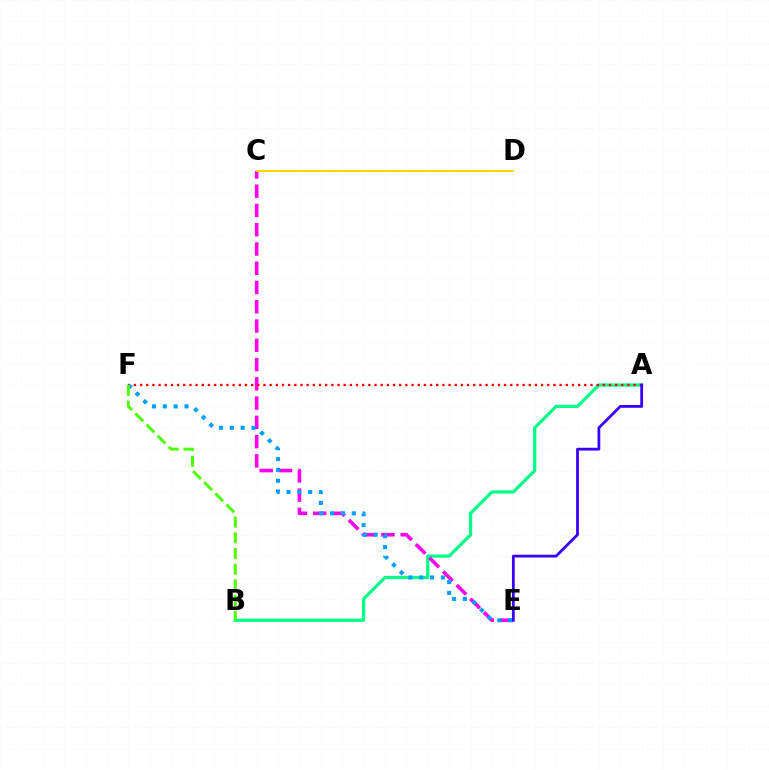{('A', 'B'): [{'color': '#00ff86', 'line_style': 'solid', 'thickness': 2.32}], ('C', 'E'): [{'color': '#ff00ed', 'line_style': 'dashed', 'thickness': 2.62}], ('A', 'F'): [{'color': '#ff0000', 'line_style': 'dotted', 'thickness': 1.68}], ('E', 'F'): [{'color': '#009eff', 'line_style': 'dotted', 'thickness': 2.94}], ('B', 'F'): [{'color': '#4fff00', 'line_style': 'dashed', 'thickness': 2.13}], ('A', 'E'): [{'color': '#3700ff', 'line_style': 'solid', 'thickness': 2.0}], ('C', 'D'): [{'color': '#ffd500', 'line_style': 'solid', 'thickness': 1.5}]}